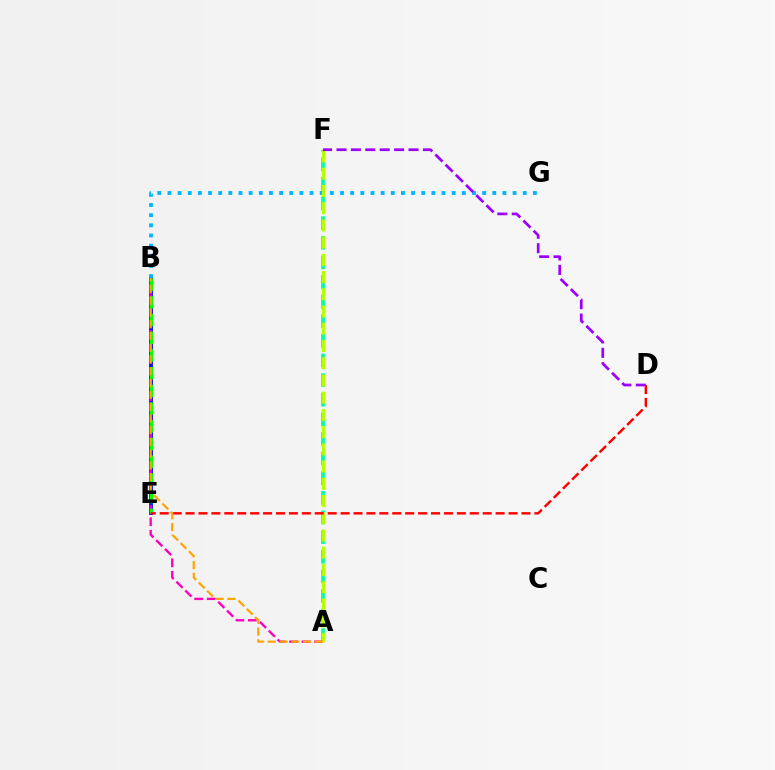{('B', 'E'): [{'color': '#0010ff', 'line_style': 'solid', 'thickness': 2.77}, {'color': '#08ff00', 'line_style': 'dashed', 'thickness': 2.41}], ('A', 'F'): [{'color': '#00ff9d', 'line_style': 'dashed', 'thickness': 2.67}, {'color': '#b3ff00', 'line_style': 'dashed', 'thickness': 2.34}], ('B', 'G'): [{'color': '#00b5ff', 'line_style': 'dotted', 'thickness': 2.76}], ('A', 'B'): [{'color': '#ff00bd', 'line_style': 'dashed', 'thickness': 1.7}, {'color': '#ffa500', 'line_style': 'dashed', 'thickness': 1.6}], ('D', 'E'): [{'color': '#ff0000', 'line_style': 'dashed', 'thickness': 1.76}], ('D', 'F'): [{'color': '#9b00ff', 'line_style': 'dashed', 'thickness': 1.96}]}